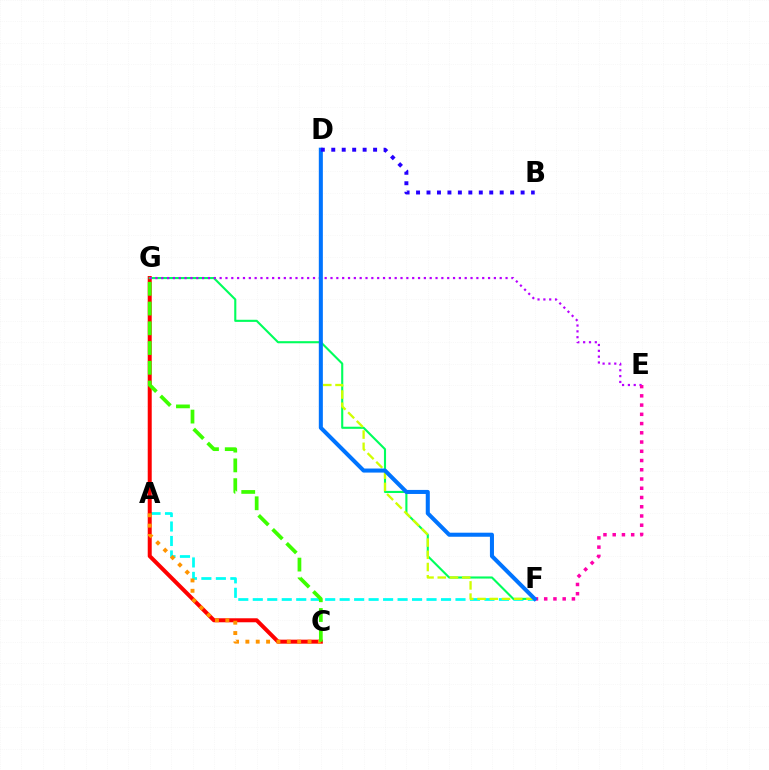{('A', 'F'): [{'color': '#00fff6', 'line_style': 'dashed', 'thickness': 1.97}], ('C', 'G'): [{'color': '#ff0000', 'line_style': 'solid', 'thickness': 2.88}, {'color': '#3dff00', 'line_style': 'dashed', 'thickness': 2.68}], ('F', 'G'): [{'color': '#00ff5c', 'line_style': 'solid', 'thickness': 1.52}], ('D', 'F'): [{'color': '#d1ff00', 'line_style': 'dashed', 'thickness': 1.66}, {'color': '#0074ff', 'line_style': 'solid', 'thickness': 2.91}], ('E', 'G'): [{'color': '#b900ff', 'line_style': 'dotted', 'thickness': 1.59}], ('A', 'C'): [{'color': '#ff9400', 'line_style': 'dotted', 'thickness': 2.81}], ('E', 'F'): [{'color': '#ff00ac', 'line_style': 'dotted', 'thickness': 2.51}], ('B', 'D'): [{'color': '#2500ff', 'line_style': 'dotted', 'thickness': 2.84}]}